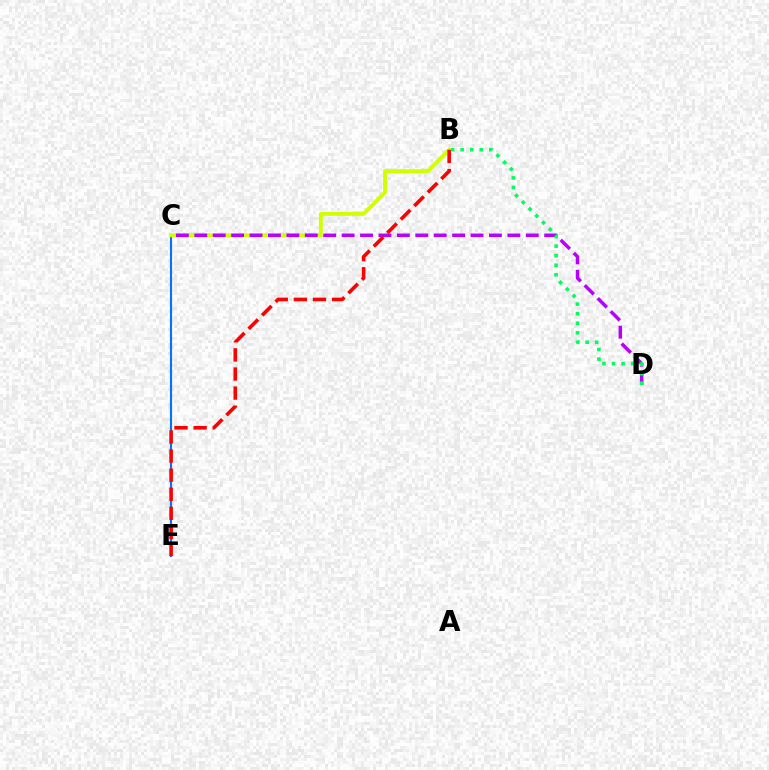{('C', 'E'): [{'color': '#0074ff', 'line_style': 'solid', 'thickness': 1.53}], ('B', 'C'): [{'color': '#d1ff00', 'line_style': 'solid', 'thickness': 2.78}], ('C', 'D'): [{'color': '#b900ff', 'line_style': 'dashed', 'thickness': 2.5}], ('B', 'E'): [{'color': '#ff0000', 'line_style': 'dashed', 'thickness': 2.59}], ('B', 'D'): [{'color': '#00ff5c', 'line_style': 'dotted', 'thickness': 2.59}]}